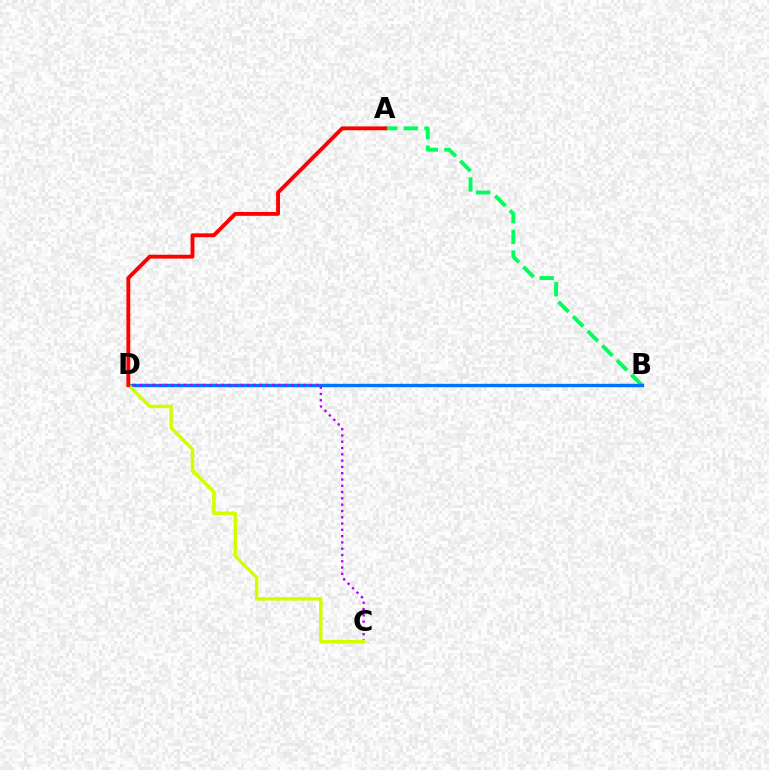{('A', 'B'): [{'color': '#00ff5c', 'line_style': 'dashed', 'thickness': 2.81}], ('B', 'D'): [{'color': '#0074ff', 'line_style': 'solid', 'thickness': 2.44}], ('C', 'D'): [{'color': '#b900ff', 'line_style': 'dotted', 'thickness': 1.71}, {'color': '#d1ff00', 'line_style': 'solid', 'thickness': 2.5}], ('A', 'D'): [{'color': '#ff0000', 'line_style': 'solid', 'thickness': 2.79}]}